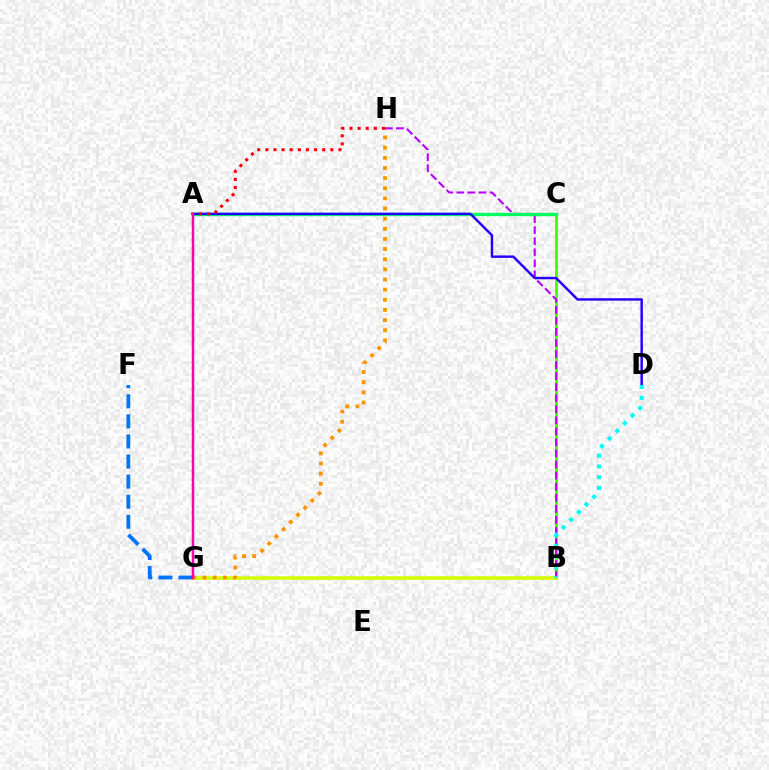{('B', 'C'): [{'color': '#3dff00', 'line_style': 'solid', 'thickness': 2.03}], ('B', 'G'): [{'color': '#d1ff00', 'line_style': 'solid', 'thickness': 2.56}], ('G', 'H'): [{'color': '#ff9400', 'line_style': 'dotted', 'thickness': 2.76}], ('B', 'H'): [{'color': '#b900ff', 'line_style': 'dashed', 'thickness': 1.5}], ('A', 'C'): [{'color': '#00ff5c', 'line_style': 'solid', 'thickness': 2.4}], ('A', 'D'): [{'color': '#2500ff', 'line_style': 'solid', 'thickness': 1.75}], ('F', 'G'): [{'color': '#0074ff', 'line_style': 'dashed', 'thickness': 2.73}], ('A', 'H'): [{'color': '#ff0000', 'line_style': 'dotted', 'thickness': 2.21}], ('A', 'G'): [{'color': '#ff00ac', 'line_style': 'solid', 'thickness': 1.79}], ('B', 'D'): [{'color': '#00fff6', 'line_style': 'dotted', 'thickness': 2.93}]}